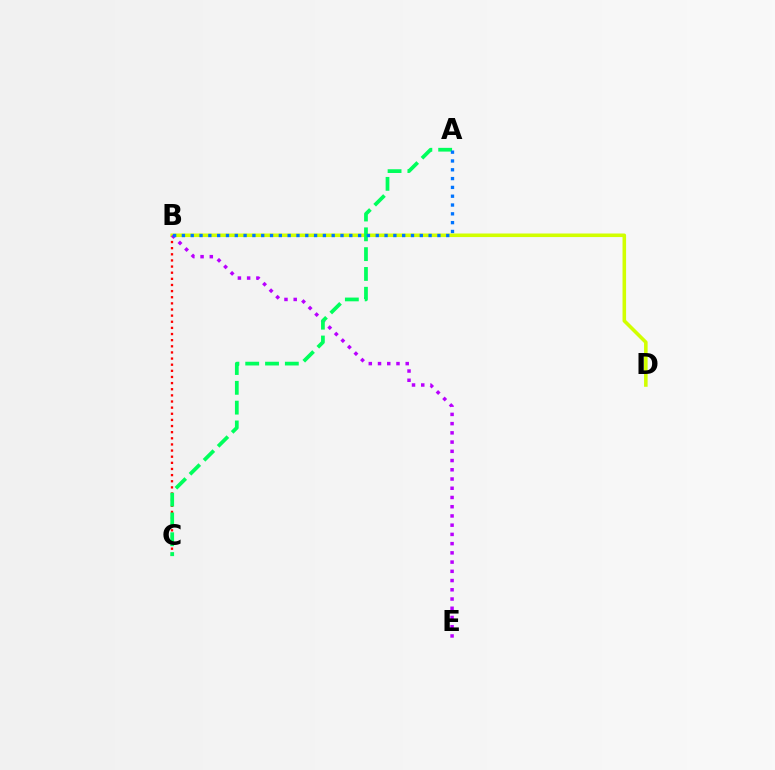{('B', 'C'): [{'color': '#ff0000', 'line_style': 'dotted', 'thickness': 1.67}], ('B', 'D'): [{'color': '#d1ff00', 'line_style': 'solid', 'thickness': 2.56}], ('B', 'E'): [{'color': '#b900ff', 'line_style': 'dotted', 'thickness': 2.51}], ('A', 'C'): [{'color': '#00ff5c', 'line_style': 'dashed', 'thickness': 2.69}], ('A', 'B'): [{'color': '#0074ff', 'line_style': 'dotted', 'thickness': 2.39}]}